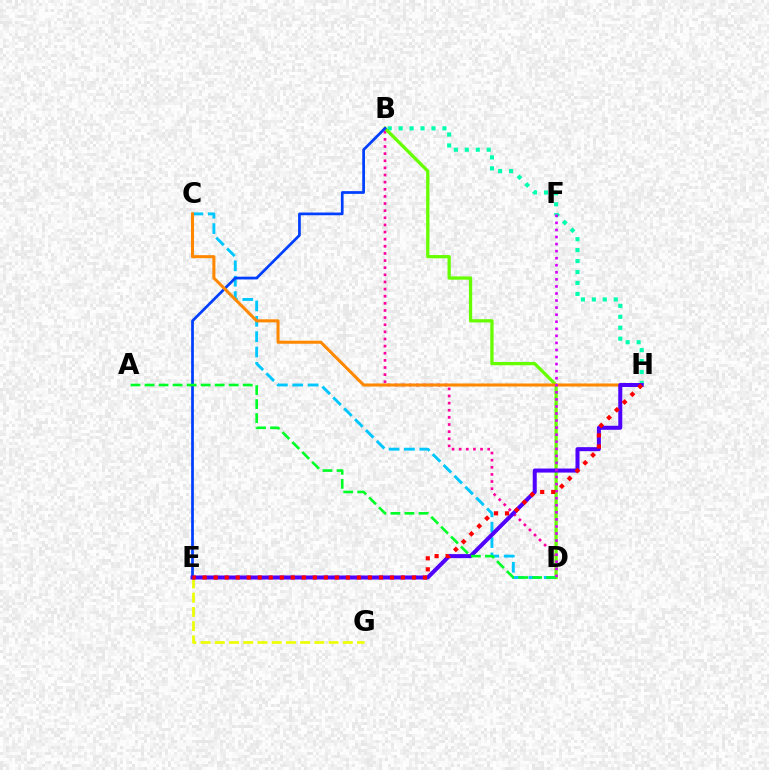{('B', 'H'): [{'color': '#00ffaf', 'line_style': 'dotted', 'thickness': 2.97}], ('E', 'G'): [{'color': '#eeff00', 'line_style': 'dashed', 'thickness': 1.93}], ('B', 'D'): [{'color': '#ff00a0', 'line_style': 'dotted', 'thickness': 1.94}, {'color': '#66ff00', 'line_style': 'solid', 'thickness': 2.35}], ('C', 'D'): [{'color': '#00c7ff', 'line_style': 'dashed', 'thickness': 2.09}], ('B', 'E'): [{'color': '#003fff', 'line_style': 'solid', 'thickness': 1.97}], ('C', 'H'): [{'color': '#ff8800', 'line_style': 'solid', 'thickness': 2.19}], ('E', 'H'): [{'color': '#4f00ff', 'line_style': 'solid', 'thickness': 2.9}, {'color': '#ff0000', 'line_style': 'dotted', 'thickness': 2.99}], ('A', 'D'): [{'color': '#00ff27', 'line_style': 'dashed', 'thickness': 1.91}], ('D', 'F'): [{'color': '#d600ff', 'line_style': 'dotted', 'thickness': 1.92}]}